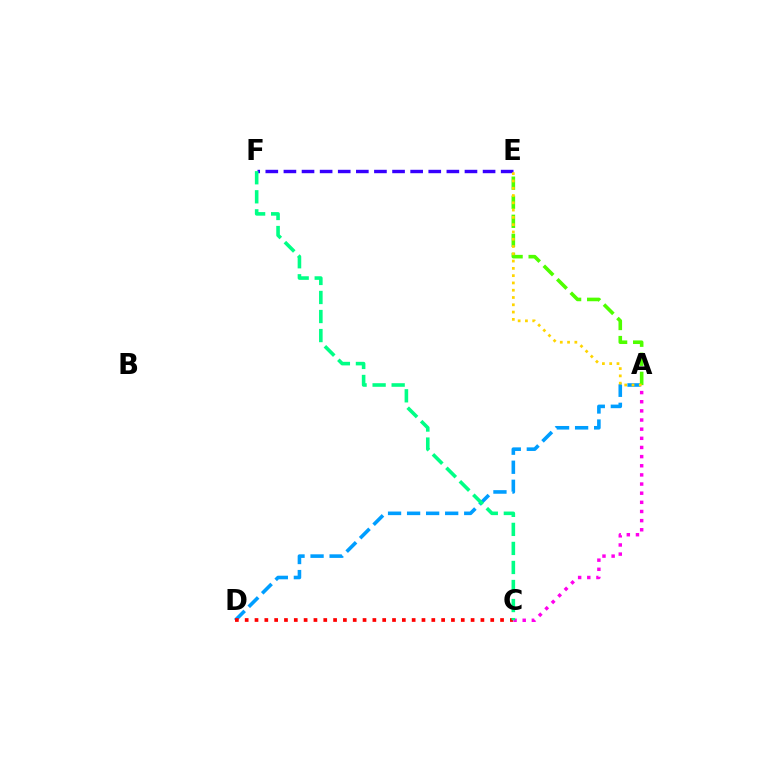{('A', 'D'): [{'color': '#009eff', 'line_style': 'dashed', 'thickness': 2.59}], ('C', 'D'): [{'color': '#ff0000', 'line_style': 'dotted', 'thickness': 2.67}], ('E', 'F'): [{'color': '#3700ff', 'line_style': 'dashed', 'thickness': 2.46}], ('A', 'E'): [{'color': '#4fff00', 'line_style': 'dashed', 'thickness': 2.59}, {'color': '#ffd500', 'line_style': 'dotted', 'thickness': 1.98}], ('A', 'C'): [{'color': '#ff00ed', 'line_style': 'dotted', 'thickness': 2.48}], ('C', 'F'): [{'color': '#00ff86', 'line_style': 'dashed', 'thickness': 2.59}]}